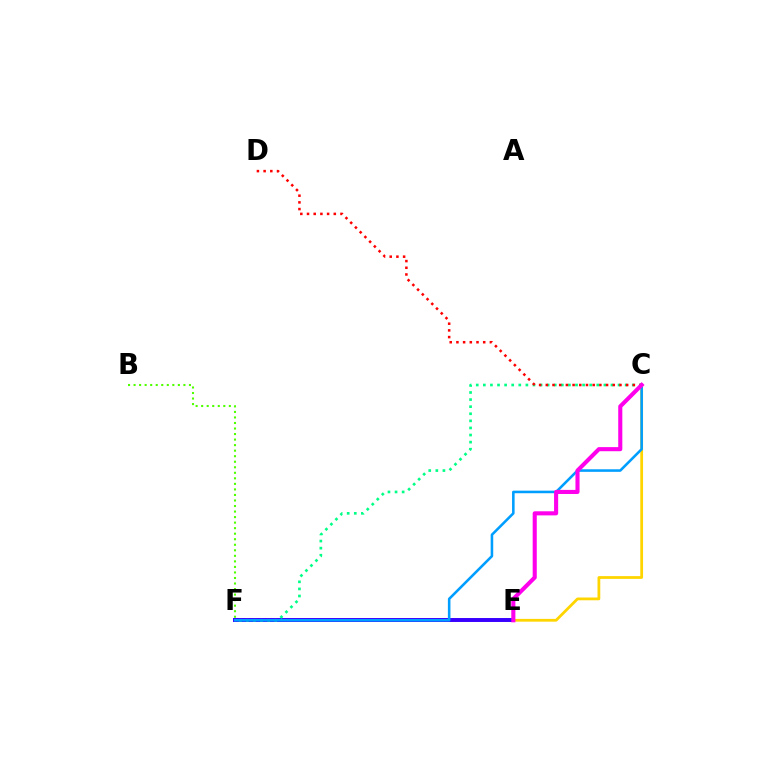{('B', 'F'): [{'color': '#4fff00', 'line_style': 'dotted', 'thickness': 1.5}], ('C', 'E'): [{'color': '#ffd500', 'line_style': 'solid', 'thickness': 1.99}, {'color': '#ff00ed', 'line_style': 'solid', 'thickness': 2.95}], ('E', 'F'): [{'color': '#3700ff', 'line_style': 'solid', 'thickness': 2.84}], ('C', 'F'): [{'color': '#00ff86', 'line_style': 'dotted', 'thickness': 1.93}, {'color': '#009eff', 'line_style': 'solid', 'thickness': 1.85}], ('C', 'D'): [{'color': '#ff0000', 'line_style': 'dotted', 'thickness': 1.82}]}